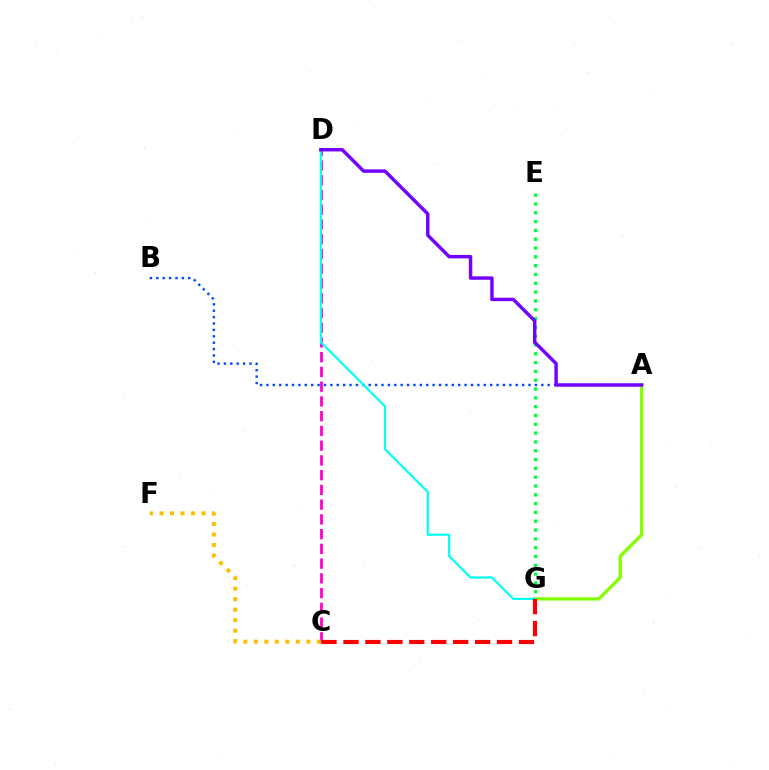{('A', 'B'): [{'color': '#004bff', 'line_style': 'dotted', 'thickness': 1.74}], ('A', 'G'): [{'color': '#84ff00', 'line_style': 'solid', 'thickness': 2.37}], ('C', 'D'): [{'color': '#ff00cf', 'line_style': 'dashed', 'thickness': 2.0}], ('C', 'F'): [{'color': '#ffbd00', 'line_style': 'dotted', 'thickness': 2.85}], ('E', 'G'): [{'color': '#00ff39', 'line_style': 'dotted', 'thickness': 2.39}], ('D', 'G'): [{'color': '#00fff6', 'line_style': 'solid', 'thickness': 1.57}], ('C', 'G'): [{'color': '#ff0000', 'line_style': 'dashed', 'thickness': 2.98}], ('A', 'D'): [{'color': '#7200ff', 'line_style': 'solid', 'thickness': 2.47}]}